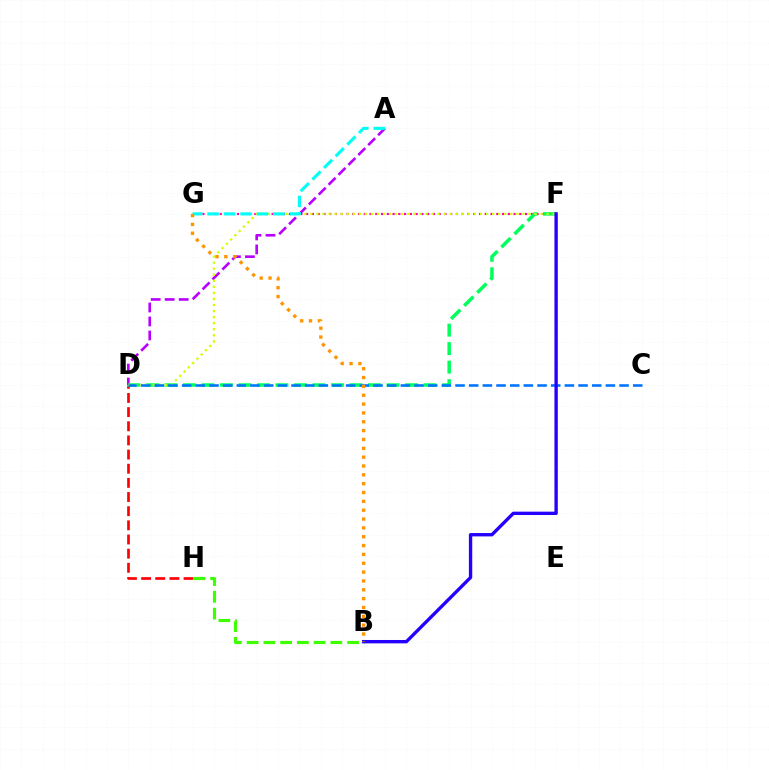{('D', 'H'): [{'color': '#ff0000', 'line_style': 'dashed', 'thickness': 1.92}], ('F', 'G'): [{'color': '#ff00ac', 'line_style': 'dotted', 'thickness': 1.57}], ('A', 'D'): [{'color': '#b900ff', 'line_style': 'dashed', 'thickness': 1.9}], ('D', 'F'): [{'color': '#00ff5c', 'line_style': 'dashed', 'thickness': 2.51}, {'color': '#d1ff00', 'line_style': 'dotted', 'thickness': 1.65}], ('C', 'D'): [{'color': '#0074ff', 'line_style': 'dashed', 'thickness': 1.86}], ('B', 'H'): [{'color': '#3dff00', 'line_style': 'dashed', 'thickness': 2.28}], ('A', 'G'): [{'color': '#00fff6', 'line_style': 'dashed', 'thickness': 2.24}], ('B', 'F'): [{'color': '#2500ff', 'line_style': 'solid', 'thickness': 2.41}], ('B', 'G'): [{'color': '#ff9400', 'line_style': 'dotted', 'thickness': 2.4}]}